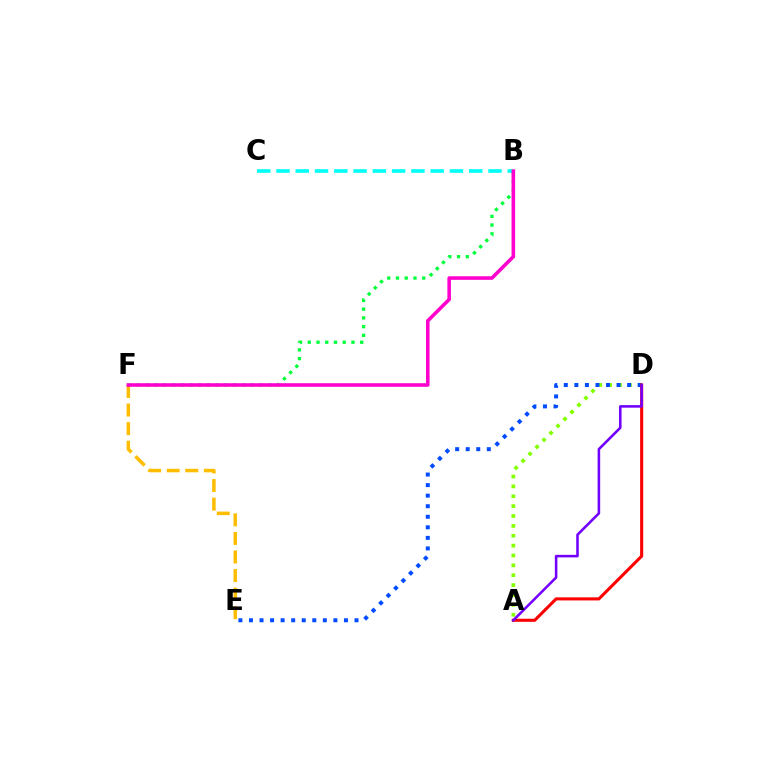{('B', 'F'): [{'color': '#00ff39', 'line_style': 'dotted', 'thickness': 2.37}, {'color': '#ff00cf', 'line_style': 'solid', 'thickness': 2.57}], ('E', 'F'): [{'color': '#ffbd00', 'line_style': 'dashed', 'thickness': 2.52}], ('A', 'D'): [{'color': '#84ff00', 'line_style': 'dotted', 'thickness': 2.68}, {'color': '#ff0000', 'line_style': 'solid', 'thickness': 2.22}, {'color': '#7200ff', 'line_style': 'solid', 'thickness': 1.85}], ('D', 'E'): [{'color': '#004bff', 'line_style': 'dotted', 'thickness': 2.87}], ('B', 'C'): [{'color': '#00fff6', 'line_style': 'dashed', 'thickness': 2.62}]}